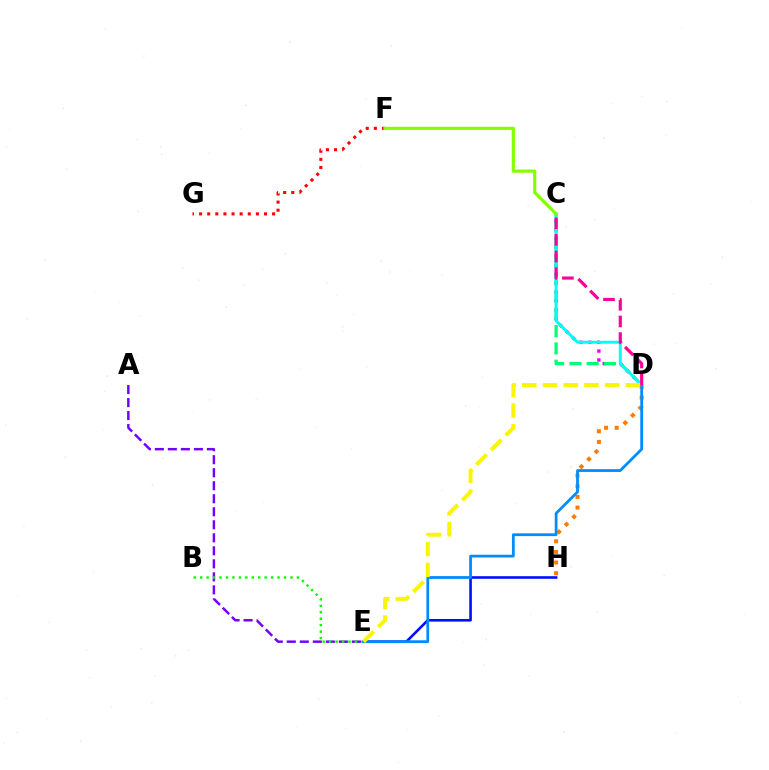{('C', 'D'): [{'color': '#ee00ff', 'line_style': 'dotted', 'thickness': 2.43}, {'color': '#00ff74', 'line_style': 'dashed', 'thickness': 2.35}, {'color': '#00fff6', 'line_style': 'solid', 'thickness': 2.13}, {'color': '#ff0094', 'line_style': 'dashed', 'thickness': 2.26}], ('A', 'E'): [{'color': '#7200ff', 'line_style': 'dashed', 'thickness': 1.77}], ('D', 'H'): [{'color': '#ff7c00', 'line_style': 'dotted', 'thickness': 2.89}], ('E', 'H'): [{'color': '#0010ff', 'line_style': 'solid', 'thickness': 1.88}], ('F', 'G'): [{'color': '#ff0000', 'line_style': 'dotted', 'thickness': 2.2}], ('B', 'E'): [{'color': '#08ff00', 'line_style': 'dotted', 'thickness': 1.75}], ('D', 'E'): [{'color': '#008cff', 'line_style': 'solid', 'thickness': 2.0}, {'color': '#fcf500', 'line_style': 'dashed', 'thickness': 2.82}], ('C', 'F'): [{'color': '#84ff00', 'line_style': 'solid', 'thickness': 2.28}]}